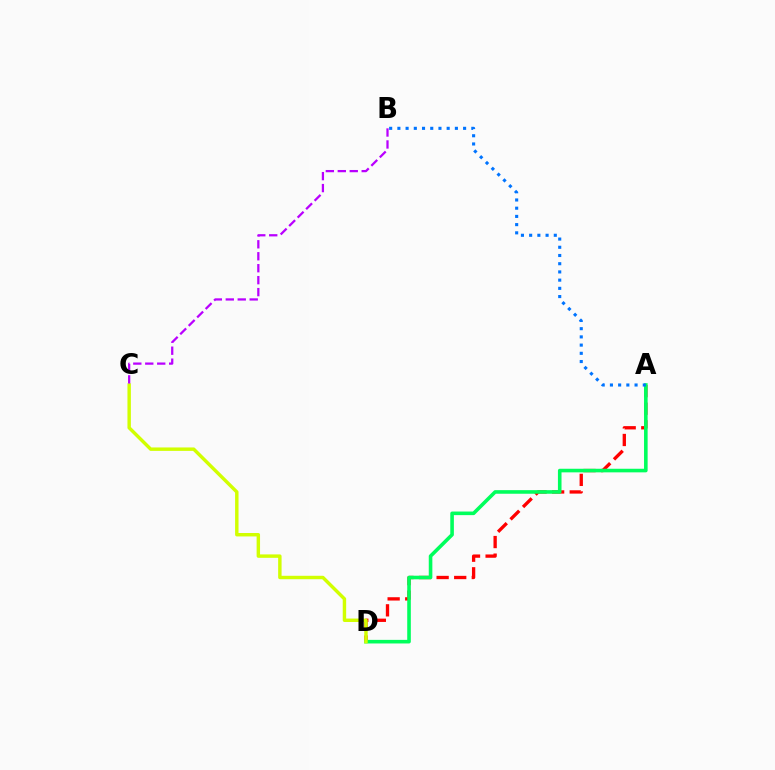{('A', 'D'): [{'color': '#ff0000', 'line_style': 'dashed', 'thickness': 2.39}, {'color': '#00ff5c', 'line_style': 'solid', 'thickness': 2.59}], ('C', 'D'): [{'color': '#d1ff00', 'line_style': 'solid', 'thickness': 2.47}], ('B', 'C'): [{'color': '#b900ff', 'line_style': 'dashed', 'thickness': 1.62}], ('A', 'B'): [{'color': '#0074ff', 'line_style': 'dotted', 'thickness': 2.23}]}